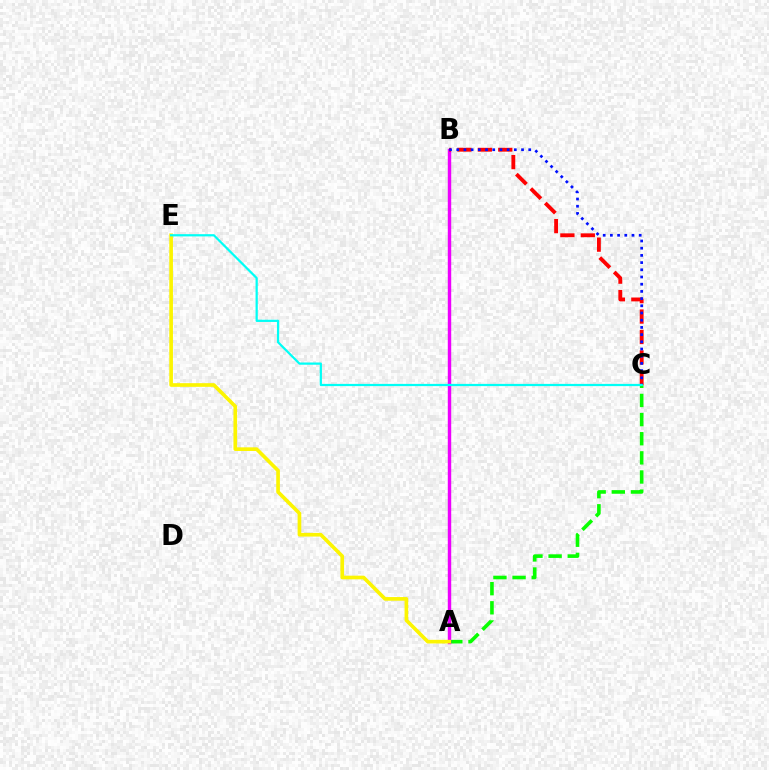{('A', 'C'): [{'color': '#08ff00', 'line_style': 'dashed', 'thickness': 2.6}], ('A', 'B'): [{'color': '#ee00ff', 'line_style': 'solid', 'thickness': 2.46}], ('A', 'E'): [{'color': '#fcf500', 'line_style': 'solid', 'thickness': 2.64}], ('B', 'C'): [{'color': '#ff0000', 'line_style': 'dashed', 'thickness': 2.78}, {'color': '#0010ff', 'line_style': 'dotted', 'thickness': 1.96}], ('C', 'E'): [{'color': '#00fff6', 'line_style': 'solid', 'thickness': 1.6}]}